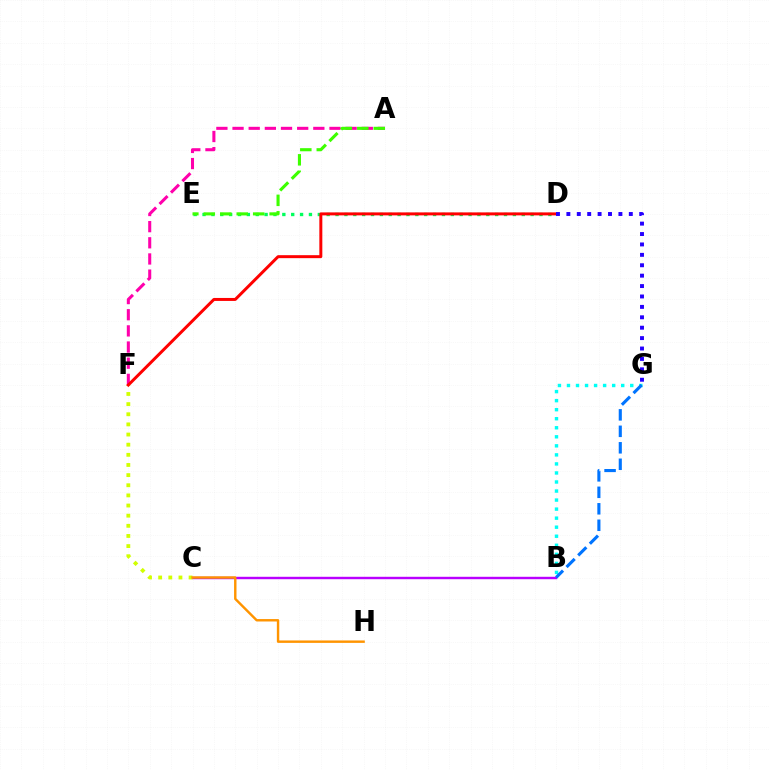{('B', 'G'): [{'color': '#00fff6', 'line_style': 'dotted', 'thickness': 2.46}, {'color': '#0074ff', 'line_style': 'dashed', 'thickness': 2.24}], ('A', 'F'): [{'color': '#ff00ac', 'line_style': 'dashed', 'thickness': 2.2}], ('B', 'C'): [{'color': '#b900ff', 'line_style': 'solid', 'thickness': 1.74}], ('D', 'E'): [{'color': '#00ff5c', 'line_style': 'dotted', 'thickness': 2.41}], ('C', 'F'): [{'color': '#d1ff00', 'line_style': 'dotted', 'thickness': 2.76}], ('C', 'H'): [{'color': '#ff9400', 'line_style': 'solid', 'thickness': 1.74}], ('D', 'F'): [{'color': '#ff0000', 'line_style': 'solid', 'thickness': 2.15}], ('A', 'E'): [{'color': '#3dff00', 'line_style': 'dashed', 'thickness': 2.24}], ('D', 'G'): [{'color': '#2500ff', 'line_style': 'dotted', 'thickness': 2.83}]}